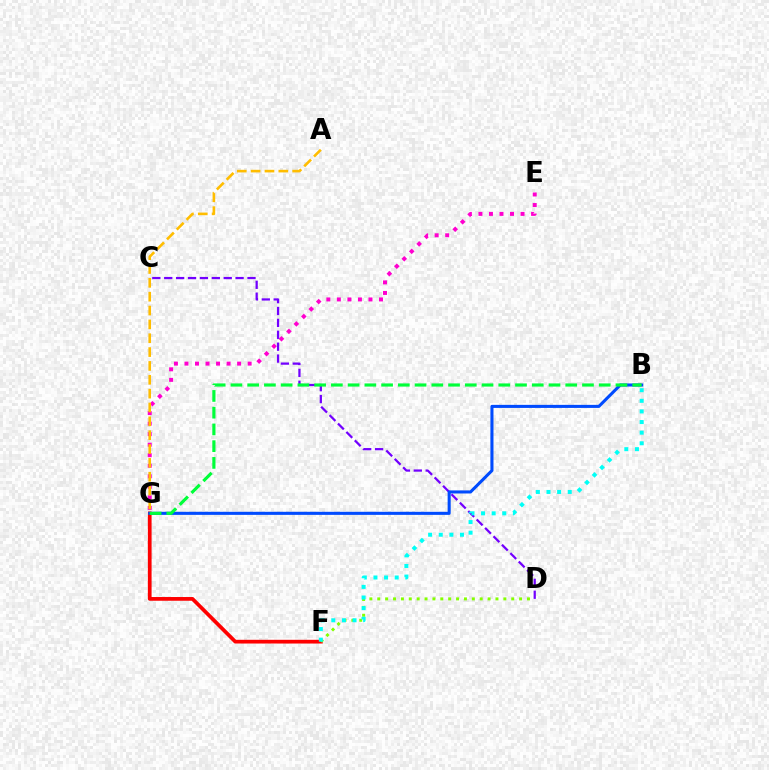{('E', 'G'): [{'color': '#ff00cf', 'line_style': 'dotted', 'thickness': 2.86}], ('F', 'G'): [{'color': '#ff0000', 'line_style': 'solid', 'thickness': 2.69}], ('C', 'D'): [{'color': '#7200ff', 'line_style': 'dashed', 'thickness': 1.62}], ('B', 'G'): [{'color': '#004bff', 'line_style': 'solid', 'thickness': 2.21}, {'color': '#00ff39', 'line_style': 'dashed', 'thickness': 2.27}], ('A', 'G'): [{'color': '#ffbd00', 'line_style': 'dashed', 'thickness': 1.88}], ('D', 'F'): [{'color': '#84ff00', 'line_style': 'dotted', 'thickness': 2.14}], ('B', 'F'): [{'color': '#00fff6', 'line_style': 'dotted', 'thickness': 2.88}]}